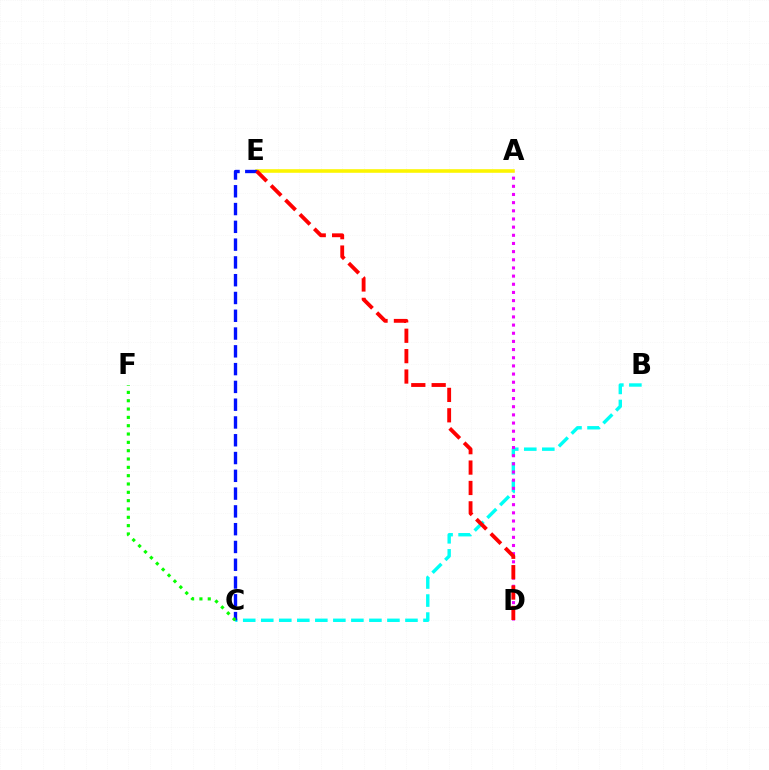{('B', 'C'): [{'color': '#00fff6', 'line_style': 'dashed', 'thickness': 2.45}], ('A', 'E'): [{'color': '#fcf500', 'line_style': 'solid', 'thickness': 2.59}], ('A', 'D'): [{'color': '#ee00ff', 'line_style': 'dotted', 'thickness': 2.22}], ('C', 'E'): [{'color': '#0010ff', 'line_style': 'dashed', 'thickness': 2.42}], ('D', 'E'): [{'color': '#ff0000', 'line_style': 'dashed', 'thickness': 2.77}], ('C', 'F'): [{'color': '#08ff00', 'line_style': 'dotted', 'thickness': 2.26}]}